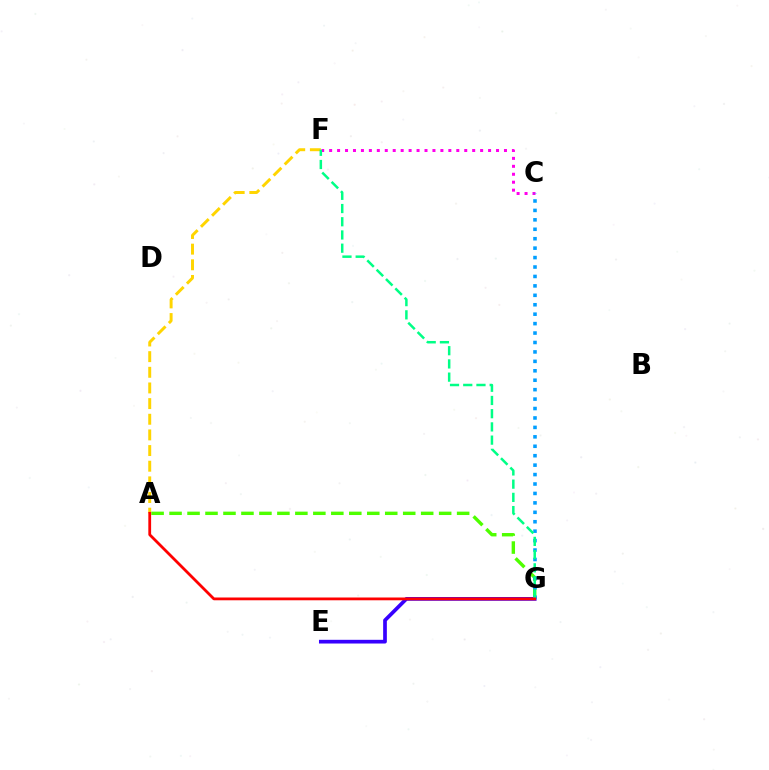{('C', 'F'): [{'color': '#ff00ed', 'line_style': 'dotted', 'thickness': 2.16}], ('E', 'G'): [{'color': '#3700ff', 'line_style': 'solid', 'thickness': 2.67}], ('A', 'F'): [{'color': '#ffd500', 'line_style': 'dashed', 'thickness': 2.13}], ('A', 'G'): [{'color': '#4fff00', 'line_style': 'dashed', 'thickness': 2.44}, {'color': '#ff0000', 'line_style': 'solid', 'thickness': 2.01}], ('C', 'G'): [{'color': '#009eff', 'line_style': 'dotted', 'thickness': 2.56}], ('F', 'G'): [{'color': '#00ff86', 'line_style': 'dashed', 'thickness': 1.8}]}